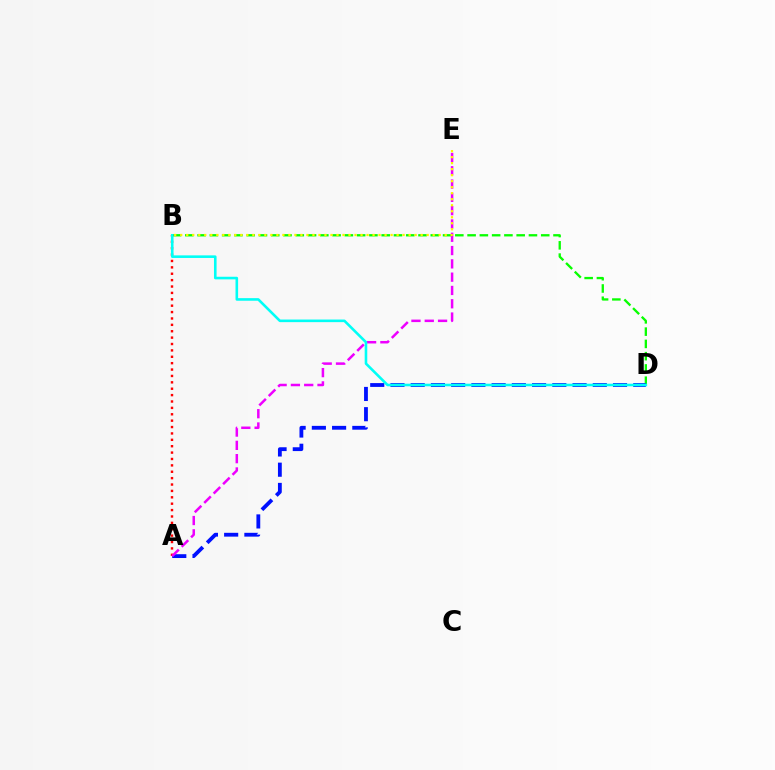{('B', 'D'): [{'color': '#08ff00', 'line_style': 'dashed', 'thickness': 1.67}, {'color': '#00fff6', 'line_style': 'solid', 'thickness': 1.87}], ('A', 'D'): [{'color': '#0010ff', 'line_style': 'dashed', 'thickness': 2.75}], ('A', 'B'): [{'color': '#ff0000', 'line_style': 'dotted', 'thickness': 1.74}], ('A', 'E'): [{'color': '#ee00ff', 'line_style': 'dashed', 'thickness': 1.81}], ('B', 'E'): [{'color': '#fcf500', 'line_style': 'dotted', 'thickness': 1.63}]}